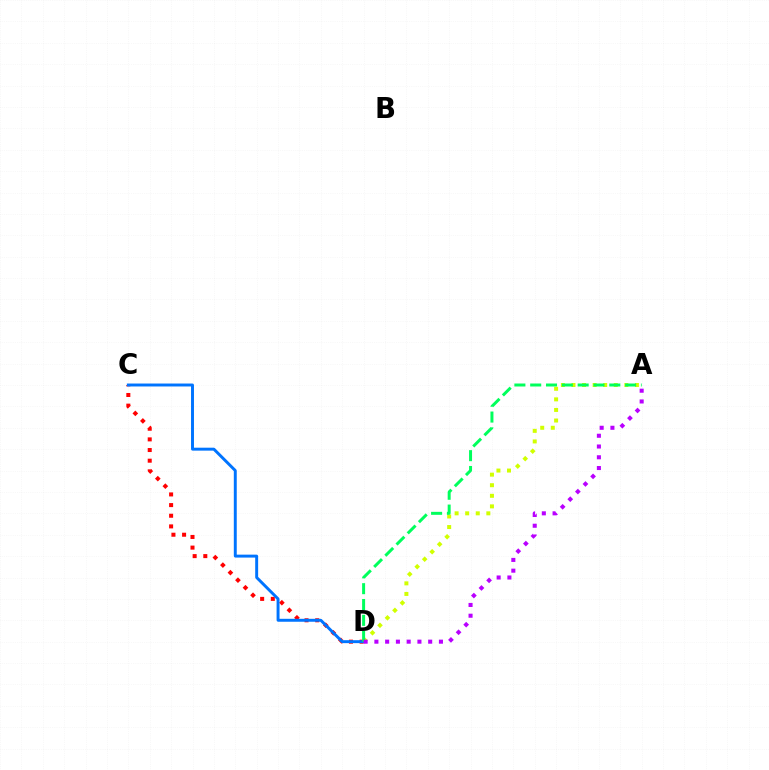{('C', 'D'): [{'color': '#ff0000', 'line_style': 'dotted', 'thickness': 2.89}, {'color': '#0074ff', 'line_style': 'solid', 'thickness': 2.12}], ('A', 'D'): [{'color': '#d1ff00', 'line_style': 'dotted', 'thickness': 2.87}, {'color': '#00ff5c', 'line_style': 'dashed', 'thickness': 2.15}, {'color': '#b900ff', 'line_style': 'dotted', 'thickness': 2.92}]}